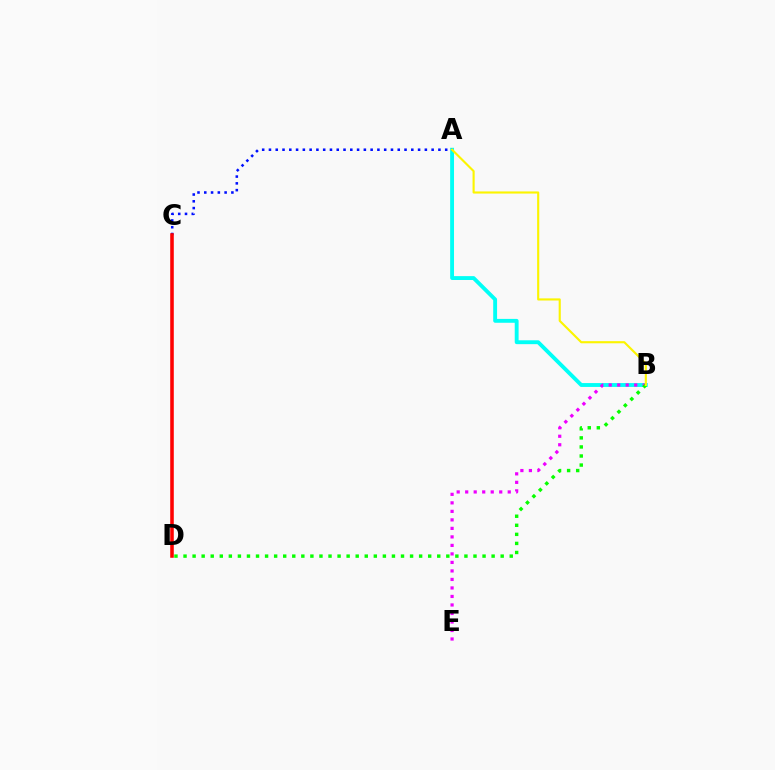{('A', 'B'): [{'color': '#00fff6', 'line_style': 'solid', 'thickness': 2.78}, {'color': '#fcf500', 'line_style': 'solid', 'thickness': 1.53}], ('B', 'E'): [{'color': '#ee00ff', 'line_style': 'dotted', 'thickness': 2.31}], ('B', 'D'): [{'color': '#08ff00', 'line_style': 'dotted', 'thickness': 2.46}], ('A', 'C'): [{'color': '#0010ff', 'line_style': 'dotted', 'thickness': 1.84}], ('C', 'D'): [{'color': '#ff0000', 'line_style': 'solid', 'thickness': 2.57}]}